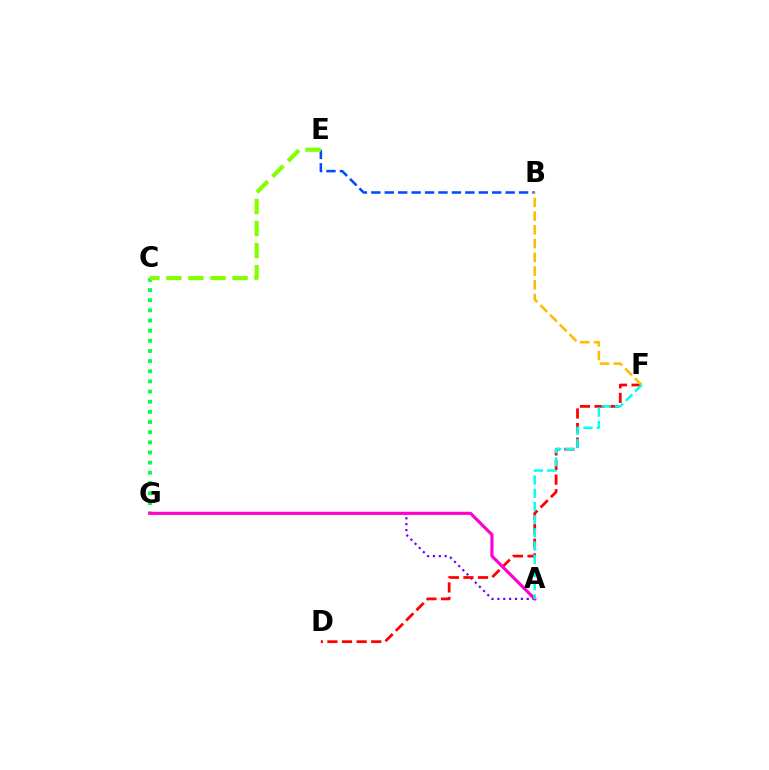{('A', 'G'): [{'color': '#7200ff', 'line_style': 'dotted', 'thickness': 1.59}, {'color': '#ff00cf', 'line_style': 'solid', 'thickness': 2.27}], ('C', 'G'): [{'color': '#00ff39', 'line_style': 'dotted', 'thickness': 2.76}], ('B', 'E'): [{'color': '#004bff', 'line_style': 'dashed', 'thickness': 1.82}], ('D', 'F'): [{'color': '#ff0000', 'line_style': 'dashed', 'thickness': 1.98}], ('B', 'F'): [{'color': '#ffbd00', 'line_style': 'dashed', 'thickness': 1.87}], ('C', 'E'): [{'color': '#84ff00', 'line_style': 'dashed', 'thickness': 2.99}], ('A', 'F'): [{'color': '#00fff6', 'line_style': 'dashed', 'thickness': 1.79}]}